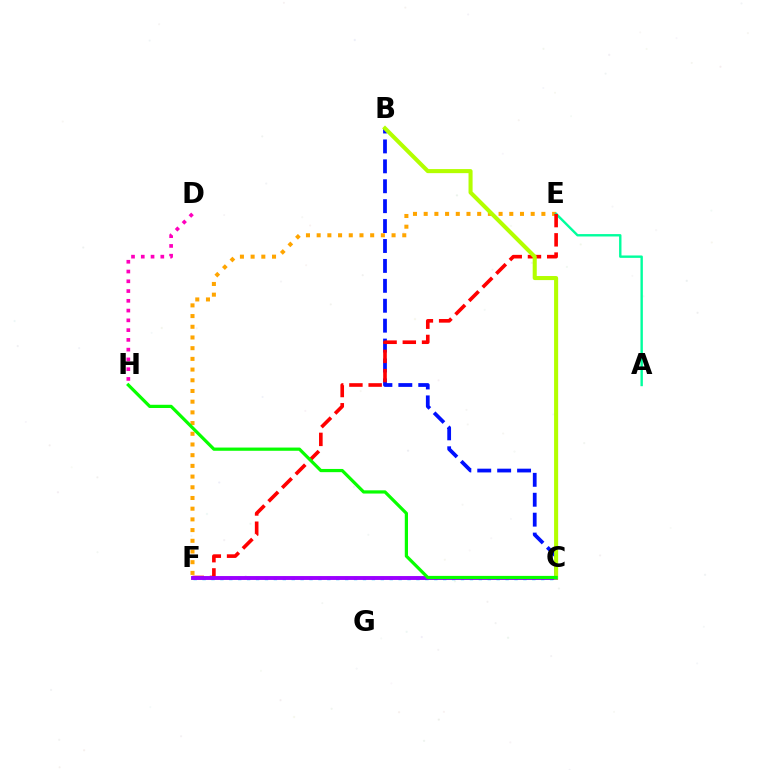{('E', 'F'): [{'color': '#ffa500', 'line_style': 'dotted', 'thickness': 2.91}, {'color': '#ff0000', 'line_style': 'dashed', 'thickness': 2.61}], ('B', 'C'): [{'color': '#0010ff', 'line_style': 'dashed', 'thickness': 2.71}, {'color': '#b3ff00', 'line_style': 'solid', 'thickness': 2.93}], ('C', 'F'): [{'color': '#00b5ff', 'line_style': 'dotted', 'thickness': 2.42}, {'color': '#9b00ff', 'line_style': 'solid', 'thickness': 2.8}], ('A', 'E'): [{'color': '#00ff9d', 'line_style': 'solid', 'thickness': 1.72}], ('D', 'H'): [{'color': '#ff00bd', 'line_style': 'dotted', 'thickness': 2.65}], ('C', 'H'): [{'color': '#08ff00', 'line_style': 'solid', 'thickness': 2.31}]}